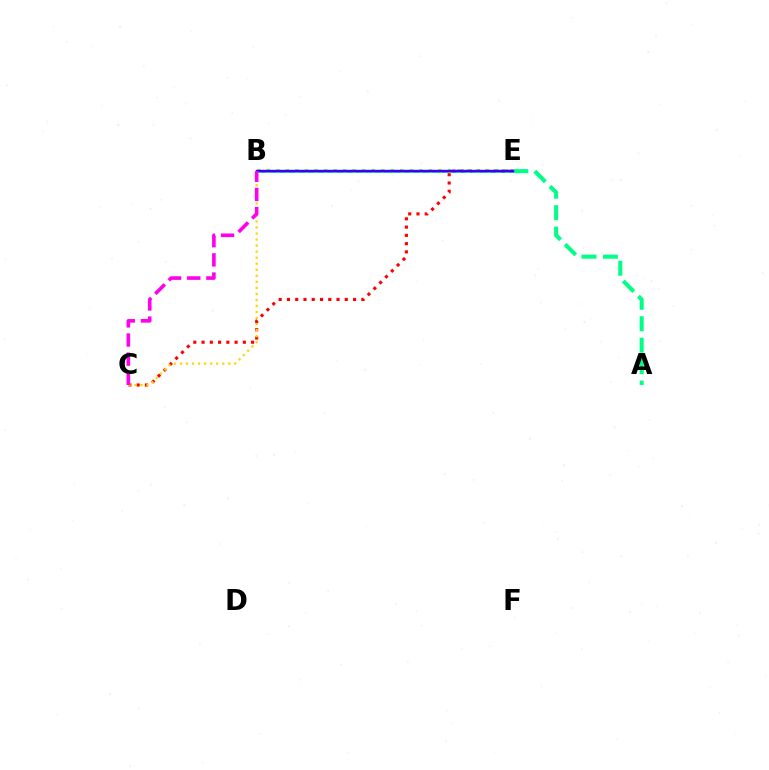{('C', 'E'): [{'color': '#ff0000', 'line_style': 'dotted', 'thickness': 2.24}], ('B', 'E'): [{'color': '#009eff', 'line_style': 'solid', 'thickness': 1.86}, {'color': '#4fff00', 'line_style': 'dotted', 'thickness': 2.59}, {'color': '#3700ff', 'line_style': 'solid', 'thickness': 1.72}], ('A', 'E'): [{'color': '#00ff86', 'line_style': 'dashed', 'thickness': 2.91}], ('B', 'C'): [{'color': '#ffd500', 'line_style': 'dotted', 'thickness': 1.64}, {'color': '#ff00ed', 'line_style': 'dashed', 'thickness': 2.6}]}